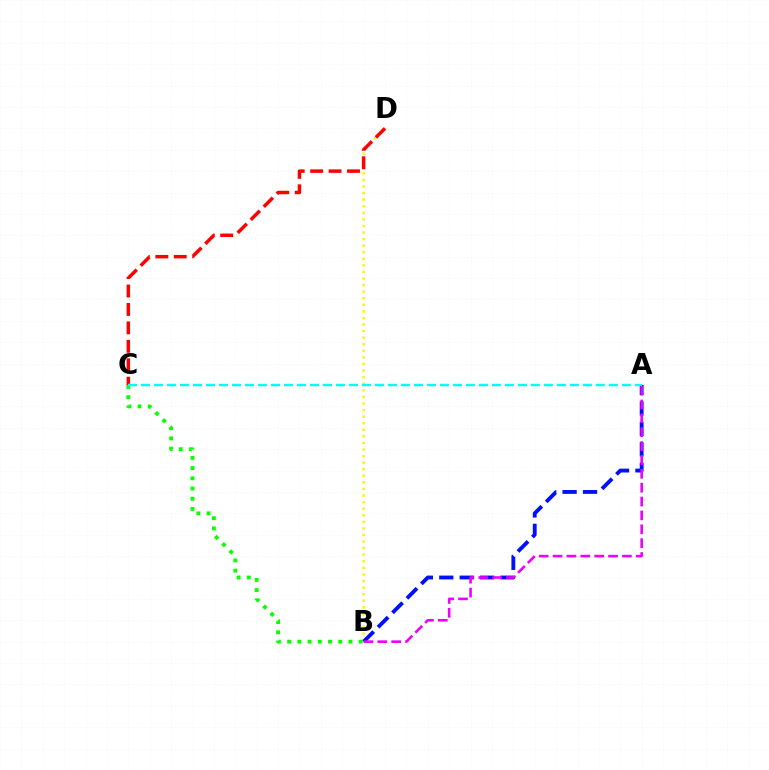{('B', 'D'): [{'color': '#fcf500', 'line_style': 'dotted', 'thickness': 1.79}], ('C', 'D'): [{'color': '#ff0000', 'line_style': 'dashed', 'thickness': 2.5}], ('A', 'B'): [{'color': '#0010ff', 'line_style': 'dashed', 'thickness': 2.77}, {'color': '#ee00ff', 'line_style': 'dashed', 'thickness': 1.88}], ('B', 'C'): [{'color': '#08ff00', 'line_style': 'dotted', 'thickness': 2.78}], ('A', 'C'): [{'color': '#00fff6', 'line_style': 'dashed', 'thickness': 1.77}]}